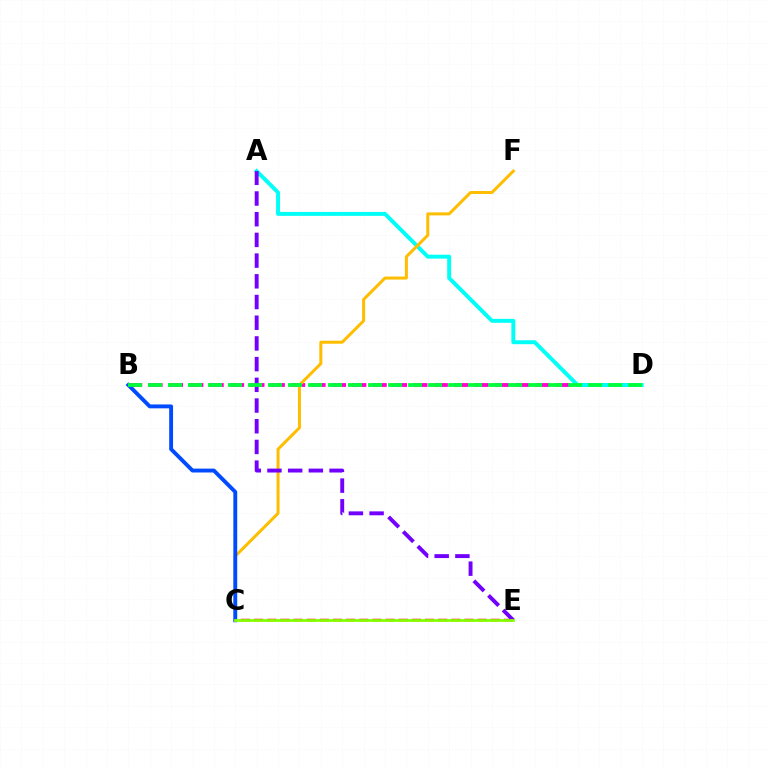{('B', 'D'): [{'color': '#ff00cf', 'line_style': 'dashed', 'thickness': 2.77}, {'color': '#00ff39', 'line_style': 'dashed', 'thickness': 2.72}], ('A', 'D'): [{'color': '#00fff6', 'line_style': 'solid', 'thickness': 2.83}], ('C', 'F'): [{'color': '#ffbd00', 'line_style': 'solid', 'thickness': 2.16}], ('C', 'E'): [{'color': '#ff0000', 'line_style': 'dashed', 'thickness': 1.79}, {'color': '#84ff00', 'line_style': 'solid', 'thickness': 1.99}], ('B', 'C'): [{'color': '#004bff', 'line_style': 'solid', 'thickness': 2.79}], ('A', 'E'): [{'color': '#7200ff', 'line_style': 'dashed', 'thickness': 2.81}]}